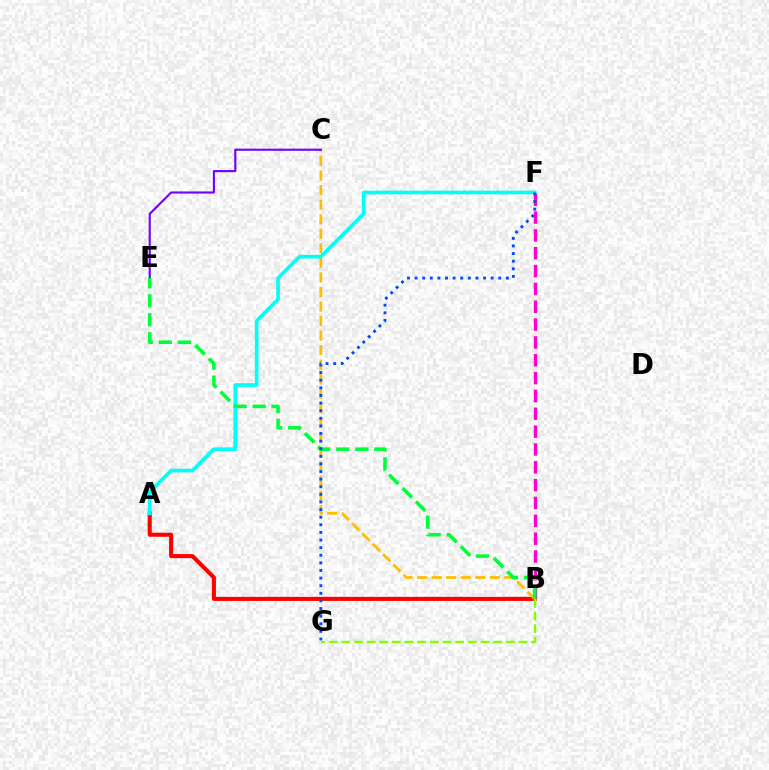{('A', 'B'): [{'color': '#ff0000', 'line_style': 'solid', 'thickness': 2.93}], ('B', 'G'): [{'color': '#84ff00', 'line_style': 'dashed', 'thickness': 1.72}], ('B', 'F'): [{'color': '#ff00cf', 'line_style': 'dashed', 'thickness': 2.42}], ('B', 'C'): [{'color': '#ffbd00', 'line_style': 'dashed', 'thickness': 1.98}], ('A', 'F'): [{'color': '#00fff6', 'line_style': 'solid', 'thickness': 2.63}], ('C', 'E'): [{'color': '#7200ff', 'line_style': 'solid', 'thickness': 1.52}], ('B', 'E'): [{'color': '#00ff39', 'line_style': 'dashed', 'thickness': 2.58}], ('F', 'G'): [{'color': '#004bff', 'line_style': 'dotted', 'thickness': 2.07}]}